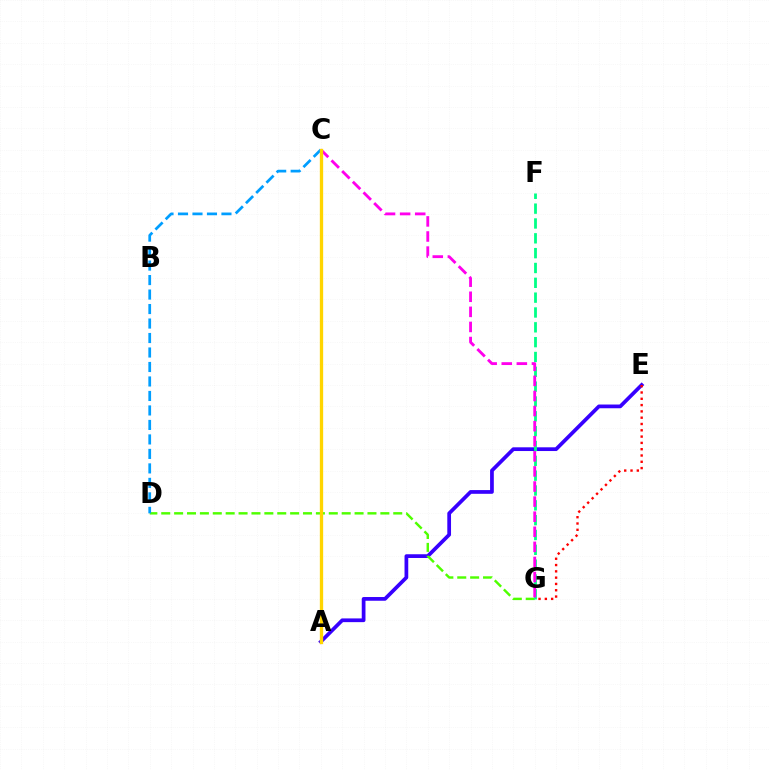{('A', 'E'): [{'color': '#3700ff', 'line_style': 'solid', 'thickness': 2.68}], ('D', 'G'): [{'color': '#4fff00', 'line_style': 'dashed', 'thickness': 1.75}], ('C', 'D'): [{'color': '#009eff', 'line_style': 'dashed', 'thickness': 1.97}], ('F', 'G'): [{'color': '#00ff86', 'line_style': 'dashed', 'thickness': 2.02}], ('C', 'G'): [{'color': '#ff00ed', 'line_style': 'dashed', 'thickness': 2.05}], ('A', 'C'): [{'color': '#ffd500', 'line_style': 'solid', 'thickness': 2.39}], ('E', 'G'): [{'color': '#ff0000', 'line_style': 'dotted', 'thickness': 1.71}]}